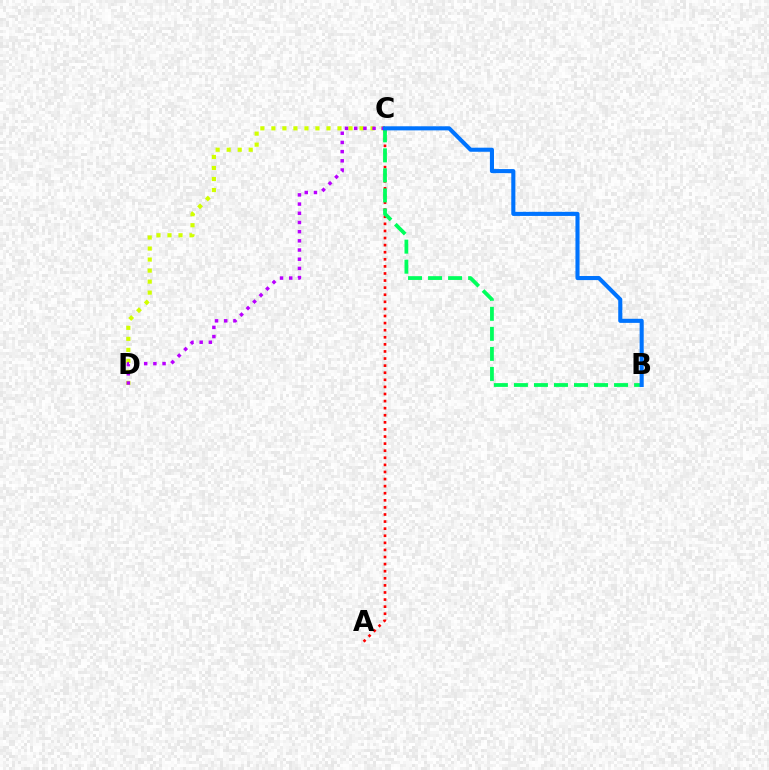{('A', 'C'): [{'color': '#ff0000', 'line_style': 'dotted', 'thickness': 1.93}], ('C', 'D'): [{'color': '#d1ff00', 'line_style': 'dotted', 'thickness': 2.99}, {'color': '#b900ff', 'line_style': 'dotted', 'thickness': 2.5}], ('B', 'C'): [{'color': '#00ff5c', 'line_style': 'dashed', 'thickness': 2.72}, {'color': '#0074ff', 'line_style': 'solid', 'thickness': 2.94}]}